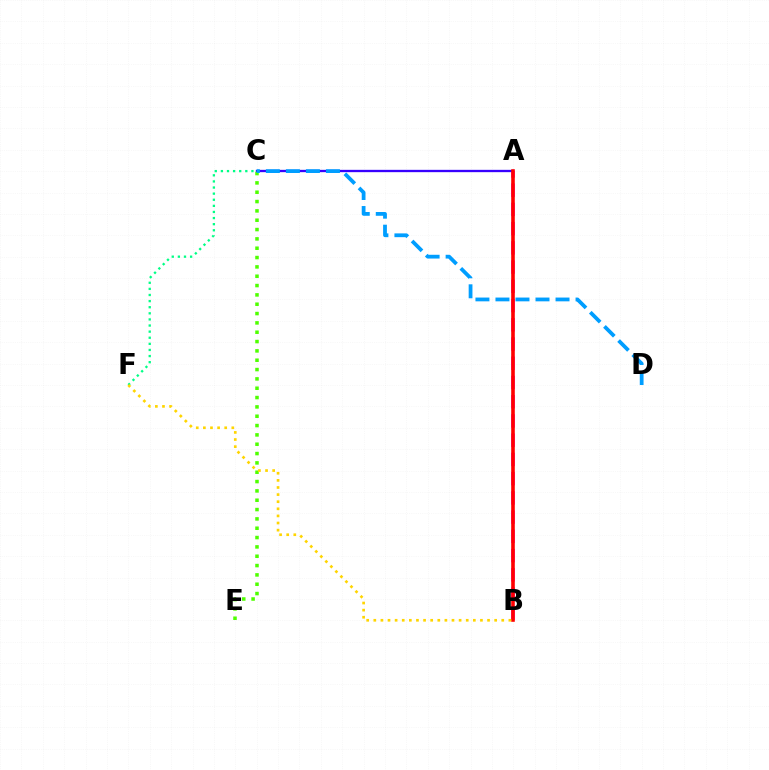{('A', 'B'): [{'color': '#ff00ed', 'line_style': 'dashed', 'thickness': 2.61}, {'color': '#ff0000', 'line_style': 'solid', 'thickness': 2.59}], ('C', 'F'): [{'color': '#00ff86', 'line_style': 'dotted', 'thickness': 1.66}], ('A', 'C'): [{'color': '#3700ff', 'line_style': 'solid', 'thickness': 1.67}], ('C', 'E'): [{'color': '#4fff00', 'line_style': 'dotted', 'thickness': 2.54}], ('B', 'F'): [{'color': '#ffd500', 'line_style': 'dotted', 'thickness': 1.93}], ('C', 'D'): [{'color': '#009eff', 'line_style': 'dashed', 'thickness': 2.72}]}